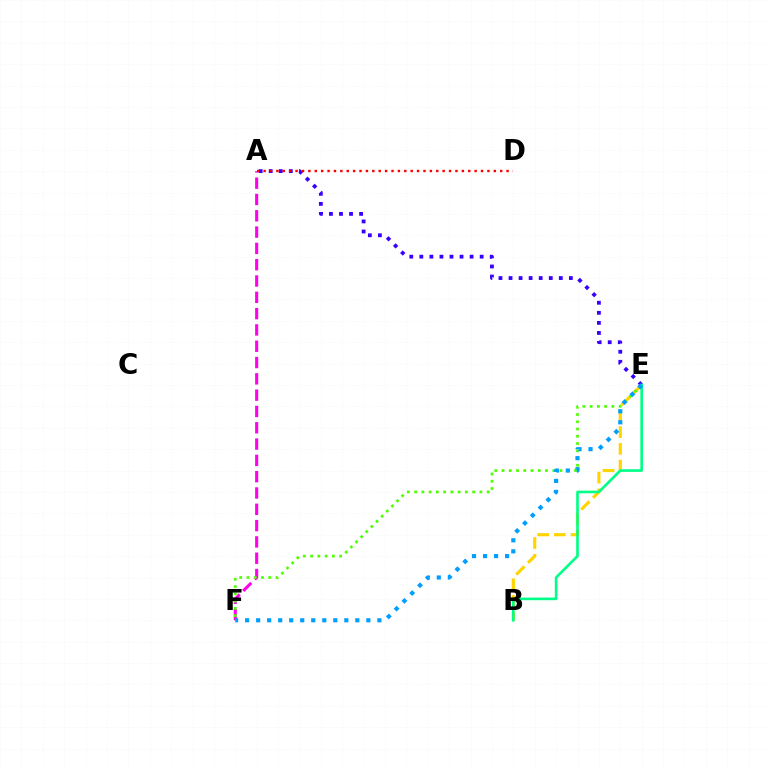{('A', 'E'): [{'color': '#3700ff', 'line_style': 'dotted', 'thickness': 2.73}], ('A', 'F'): [{'color': '#ff00ed', 'line_style': 'dashed', 'thickness': 2.22}], ('A', 'D'): [{'color': '#ff0000', 'line_style': 'dotted', 'thickness': 1.74}], ('B', 'E'): [{'color': '#ffd500', 'line_style': 'dashed', 'thickness': 2.27}, {'color': '#00ff86', 'line_style': 'solid', 'thickness': 1.9}], ('E', 'F'): [{'color': '#4fff00', 'line_style': 'dotted', 'thickness': 1.97}, {'color': '#009eff', 'line_style': 'dotted', 'thickness': 2.99}]}